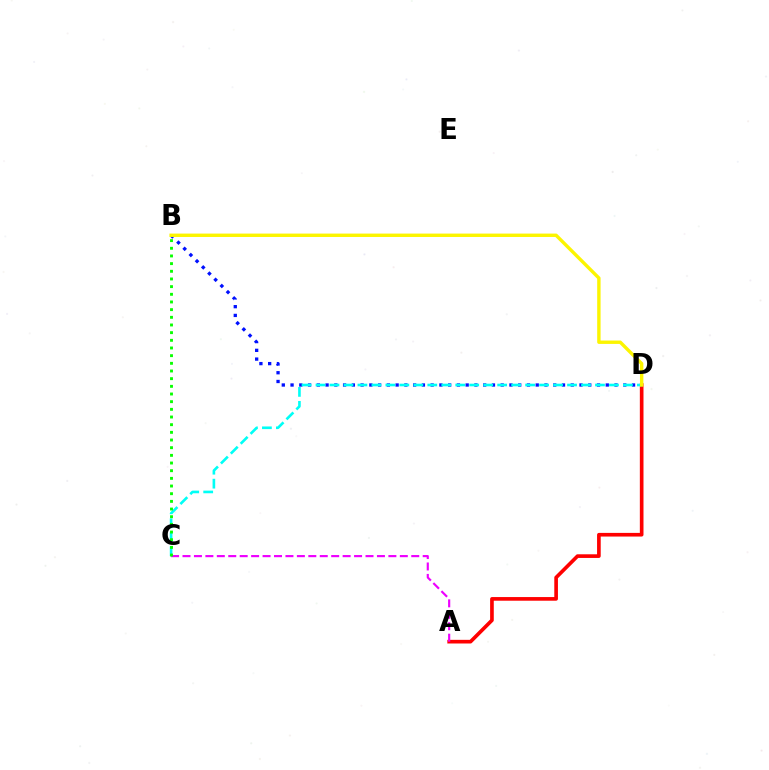{('A', 'D'): [{'color': '#ff0000', 'line_style': 'solid', 'thickness': 2.63}], ('B', 'D'): [{'color': '#0010ff', 'line_style': 'dotted', 'thickness': 2.38}, {'color': '#fcf500', 'line_style': 'solid', 'thickness': 2.44}], ('A', 'C'): [{'color': '#ee00ff', 'line_style': 'dashed', 'thickness': 1.55}], ('C', 'D'): [{'color': '#00fff6', 'line_style': 'dashed', 'thickness': 1.9}], ('B', 'C'): [{'color': '#08ff00', 'line_style': 'dotted', 'thickness': 2.08}]}